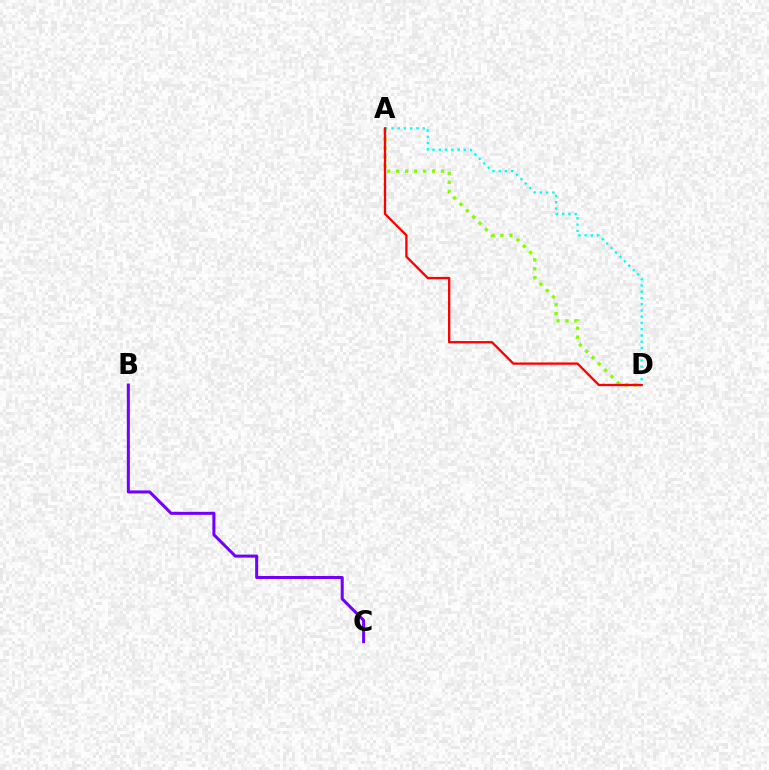{('A', 'D'): [{'color': '#84ff00', 'line_style': 'dotted', 'thickness': 2.43}, {'color': '#00fff6', 'line_style': 'dotted', 'thickness': 1.7}, {'color': '#ff0000', 'line_style': 'solid', 'thickness': 1.66}], ('B', 'C'): [{'color': '#7200ff', 'line_style': 'solid', 'thickness': 2.17}]}